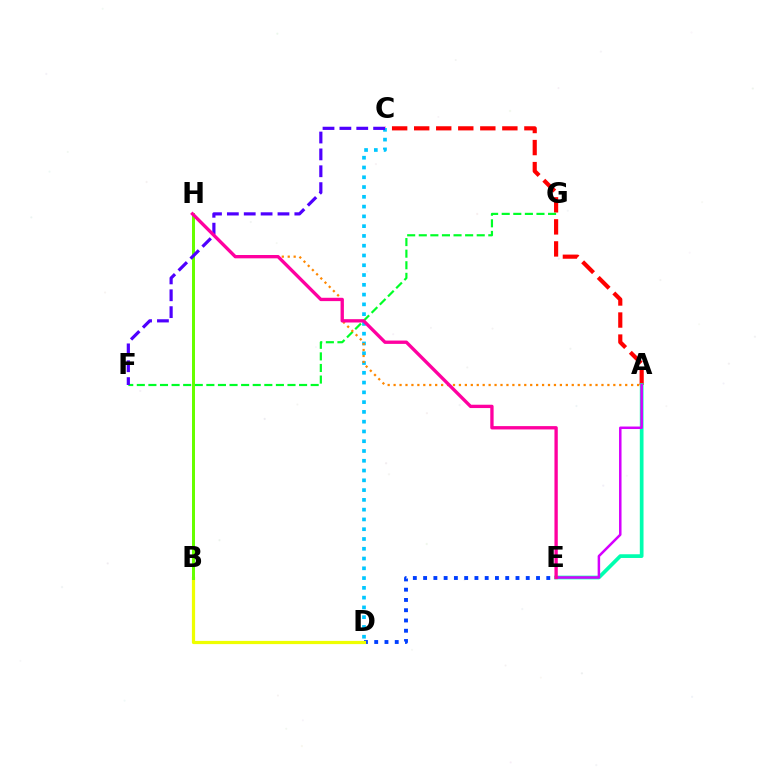{('A', 'C'): [{'color': '#ff0000', 'line_style': 'dashed', 'thickness': 2.99}], ('F', 'G'): [{'color': '#00ff27', 'line_style': 'dashed', 'thickness': 1.57}], ('C', 'D'): [{'color': '#00c7ff', 'line_style': 'dotted', 'thickness': 2.66}], ('D', 'E'): [{'color': '#003fff', 'line_style': 'dotted', 'thickness': 2.79}], ('B', 'D'): [{'color': '#eeff00', 'line_style': 'solid', 'thickness': 2.32}], ('A', 'E'): [{'color': '#00ffaf', 'line_style': 'solid', 'thickness': 2.67}, {'color': '#d600ff', 'line_style': 'solid', 'thickness': 1.8}], ('A', 'H'): [{'color': '#ff8800', 'line_style': 'dotted', 'thickness': 1.61}], ('B', 'H'): [{'color': '#66ff00', 'line_style': 'solid', 'thickness': 2.16}], ('C', 'F'): [{'color': '#4f00ff', 'line_style': 'dashed', 'thickness': 2.29}], ('E', 'H'): [{'color': '#ff00a0', 'line_style': 'solid', 'thickness': 2.4}]}